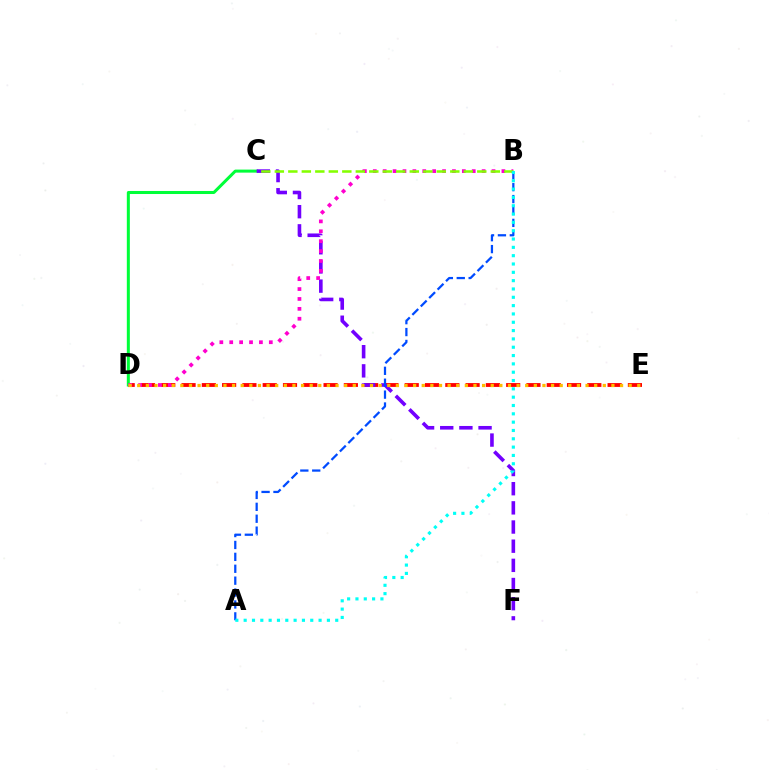{('D', 'E'): [{'color': '#ff0000', 'line_style': 'dashed', 'thickness': 2.76}, {'color': '#ffbd00', 'line_style': 'dotted', 'thickness': 2.34}], ('C', 'D'): [{'color': '#00ff39', 'line_style': 'solid', 'thickness': 2.18}], ('C', 'F'): [{'color': '#7200ff', 'line_style': 'dashed', 'thickness': 2.6}], ('B', 'D'): [{'color': '#ff00cf', 'line_style': 'dotted', 'thickness': 2.69}], ('A', 'B'): [{'color': '#004bff', 'line_style': 'dashed', 'thickness': 1.62}, {'color': '#00fff6', 'line_style': 'dotted', 'thickness': 2.26}], ('B', 'C'): [{'color': '#84ff00', 'line_style': 'dashed', 'thickness': 1.83}]}